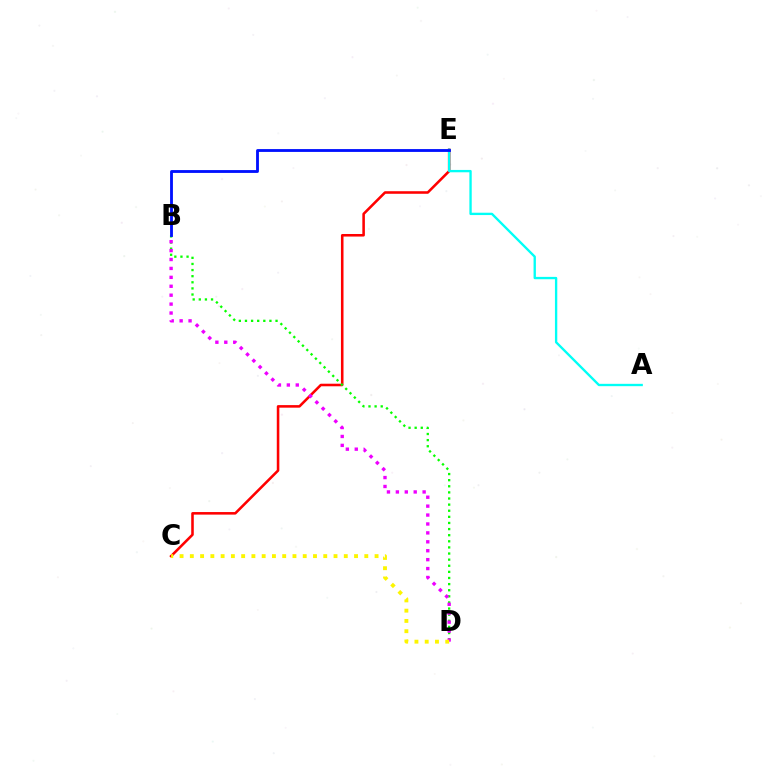{('C', 'E'): [{'color': '#ff0000', 'line_style': 'solid', 'thickness': 1.84}], ('A', 'E'): [{'color': '#00fff6', 'line_style': 'solid', 'thickness': 1.69}], ('B', 'D'): [{'color': '#08ff00', 'line_style': 'dotted', 'thickness': 1.66}, {'color': '#ee00ff', 'line_style': 'dotted', 'thickness': 2.42}], ('B', 'E'): [{'color': '#0010ff', 'line_style': 'solid', 'thickness': 2.04}], ('C', 'D'): [{'color': '#fcf500', 'line_style': 'dotted', 'thickness': 2.79}]}